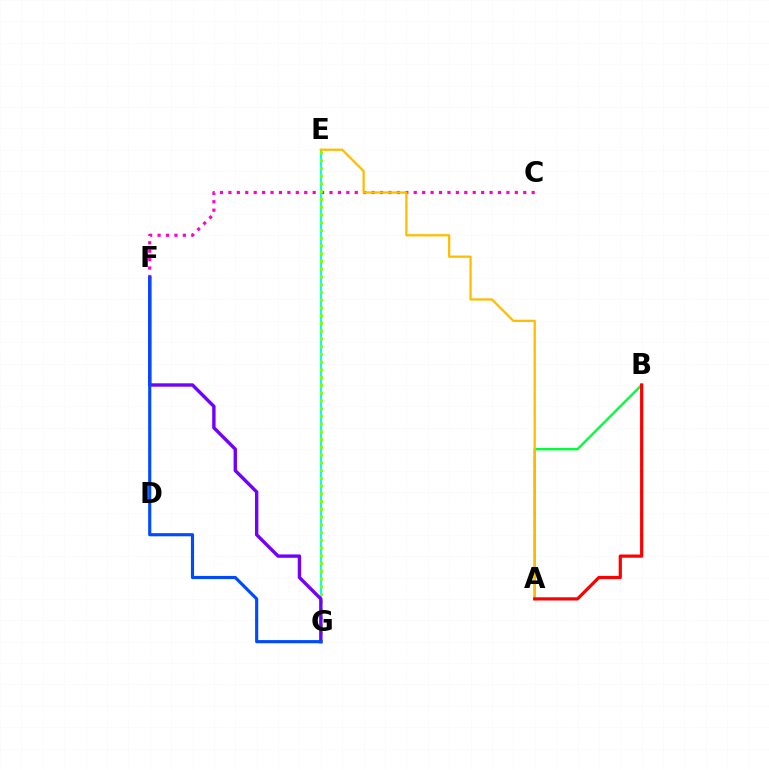{('C', 'F'): [{'color': '#ff00cf', 'line_style': 'dotted', 'thickness': 2.29}], ('A', 'B'): [{'color': '#00ff39', 'line_style': 'solid', 'thickness': 1.71}, {'color': '#ff0000', 'line_style': 'solid', 'thickness': 2.31}], ('E', 'G'): [{'color': '#00fff6', 'line_style': 'solid', 'thickness': 1.57}, {'color': '#84ff00', 'line_style': 'dotted', 'thickness': 2.1}], ('A', 'E'): [{'color': '#ffbd00', 'line_style': 'solid', 'thickness': 1.63}], ('F', 'G'): [{'color': '#7200ff', 'line_style': 'solid', 'thickness': 2.44}, {'color': '#004bff', 'line_style': 'solid', 'thickness': 2.26}]}